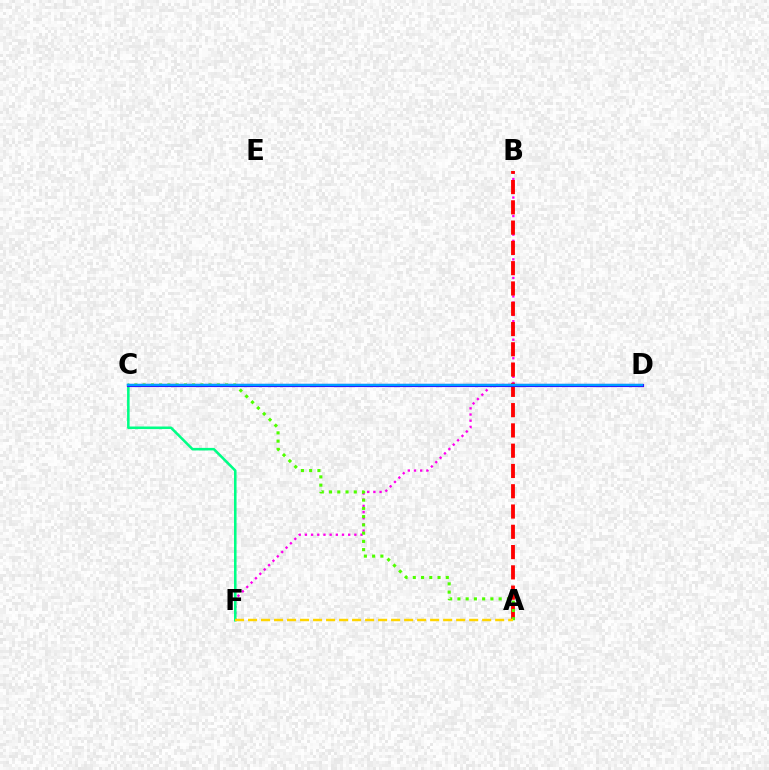{('B', 'F'): [{'color': '#ff00ed', 'line_style': 'dotted', 'thickness': 1.68}], ('A', 'B'): [{'color': '#ff0000', 'line_style': 'dashed', 'thickness': 2.75}], ('A', 'C'): [{'color': '#4fff00', 'line_style': 'dotted', 'thickness': 2.24}], ('C', 'F'): [{'color': '#00ff86', 'line_style': 'solid', 'thickness': 1.83}], ('C', 'D'): [{'color': '#3700ff', 'line_style': 'solid', 'thickness': 2.26}, {'color': '#009eff', 'line_style': 'solid', 'thickness': 1.73}], ('A', 'F'): [{'color': '#ffd500', 'line_style': 'dashed', 'thickness': 1.77}]}